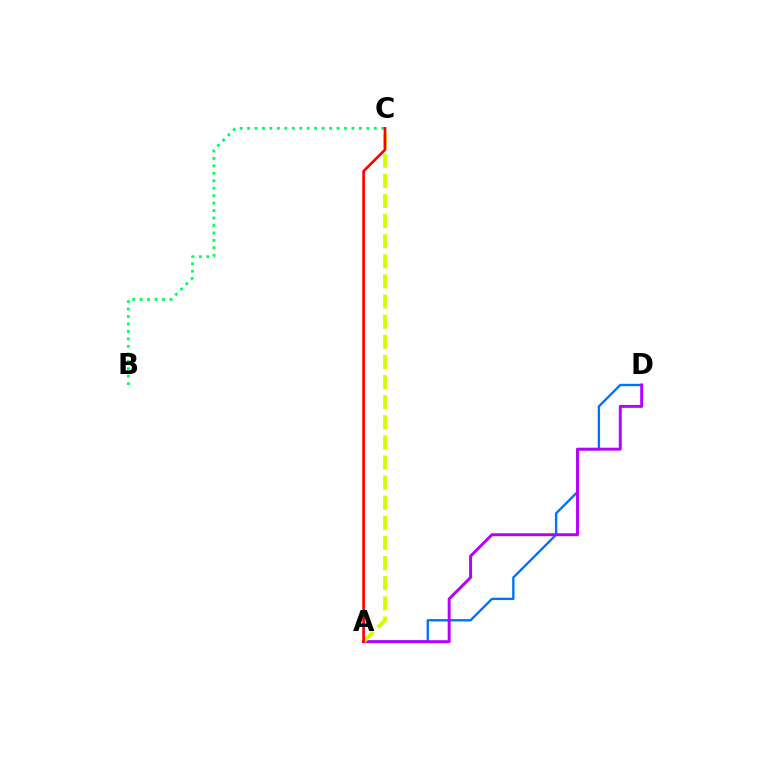{('A', 'D'): [{'color': '#0074ff', 'line_style': 'solid', 'thickness': 1.7}, {'color': '#b900ff', 'line_style': 'solid', 'thickness': 2.12}], ('B', 'C'): [{'color': '#00ff5c', 'line_style': 'dotted', 'thickness': 2.03}], ('A', 'C'): [{'color': '#d1ff00', 'line_style': 'dashed', 'thickness': 2.73}, {'color': '#ff0000', 'line_style': 'solid', 'thickness': 1.91}]}